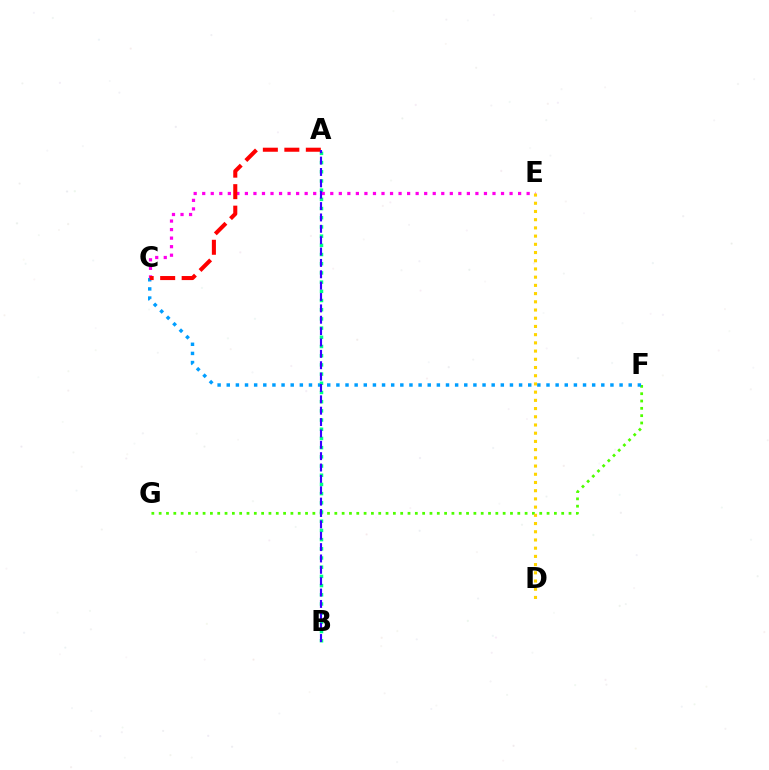{('F', 'G'): [{'color': '#4fff00', 'line_style': 'dotted', 'thickness': 1.99}], ('C', 'E'): [{'color': '#ff00ed', 'line_style': 'dotted', 'thickness': 2.32}], ('C', 'F'): [{'color': '#009eff', 'line_style': 'dotted', 'thickness': 2.48}], ('A', 'B'): [{'color': '#00ff86', 'line_style': 'dotted', 'thickness': 2.5}, {'color': '#3700ff', 'line_style': 'dashed', 'thickness': 1.54}], ('A', 'C'): [{'color': '#ff0000', 'line_style': 'dashed', 'thickness': 2.92}], ('D', 'E'): [{'color': '#ffd500', 'line_style': 'dotted', 'thickness': 2.23}]}